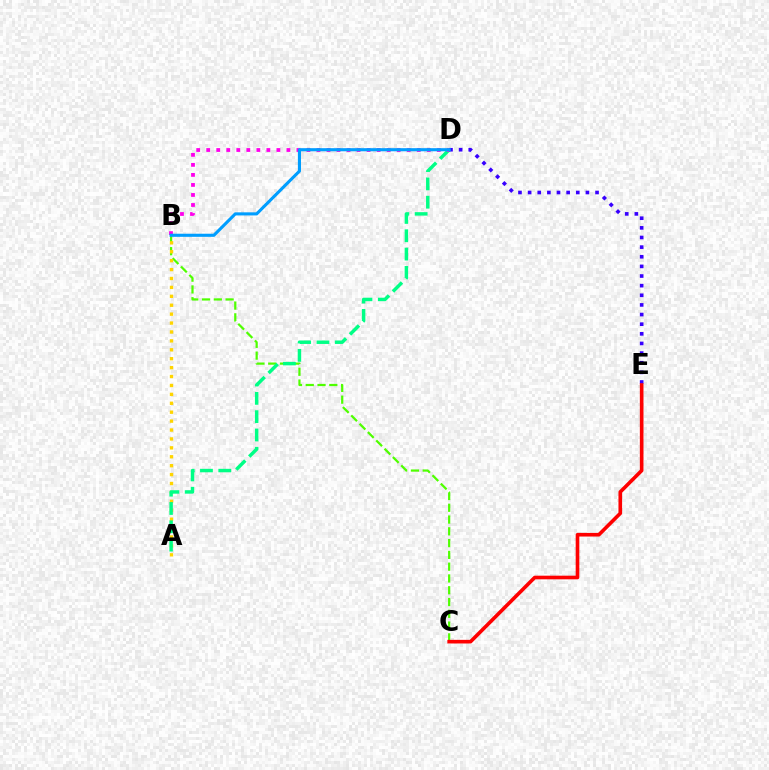{('B', 'C'): [{'color': '#4fff00', 'line_style': 'dashed', 'thickness': 1.6}], ('A', 'B'): [{'color': '#ffd500', 'line_style': 'dotted', 'thickness': 2.42}], ('A', 'D'): [{'color': '#00ff86', 'line_style': 'dashed', 'thickness': 2.49}], ('D', 'E'): [{'color': '#3700ff', 'line_style': 'dotted', 'thickness': 2.62}], ('B', 'D'): [{'color': '#ff00ed', 'line_style': 'dotted', 'thickness': 2.72}, {'color': '#009eff', 'line_style': 'solid', 'thickness': 2.23}], ('C', 'E'): [{'color': '#ff0000', 'line_style': 'solid', 'thickness': 2.61}]}